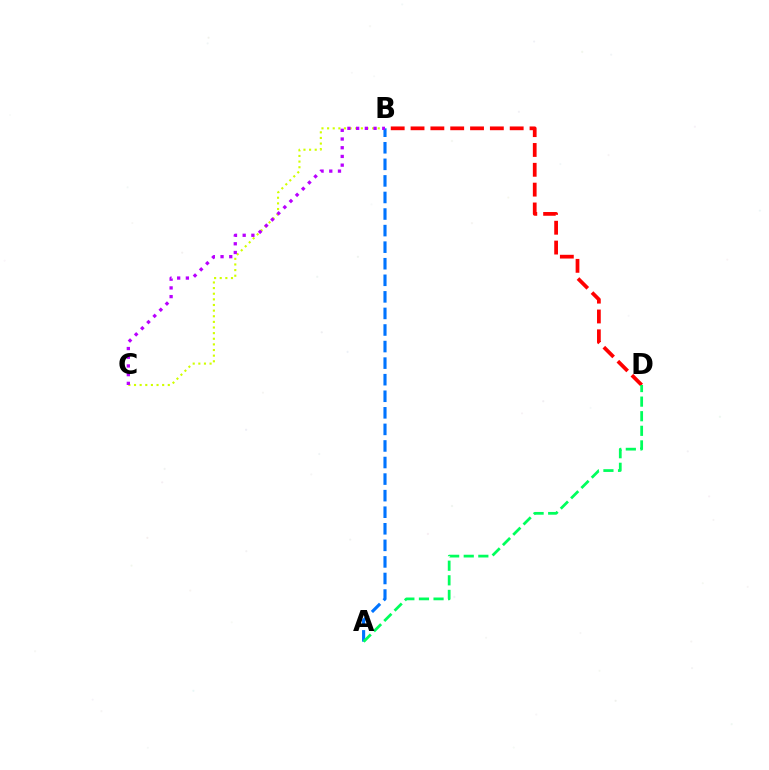{('B', 'D'): [{'color': '#ff0000', 'line_style': 'dashed', 'thickness': 2.69}], ('B', 'C'): [{'color': '#d1ff00', 'line_style': 'dotted', 'thickness': 1.53}, {'color': '#b900ff', 'line_style': 'dotted', 'thickness': 2.37}], ('A', 'B'): [{'color': '#0074ff', 'line_style': 'dashed', 'thickness': 2.25}], ('A', 'D'): [{'color': '#00ff5c', 'line_style': 'dashed', 'thickness': 1.98}]}